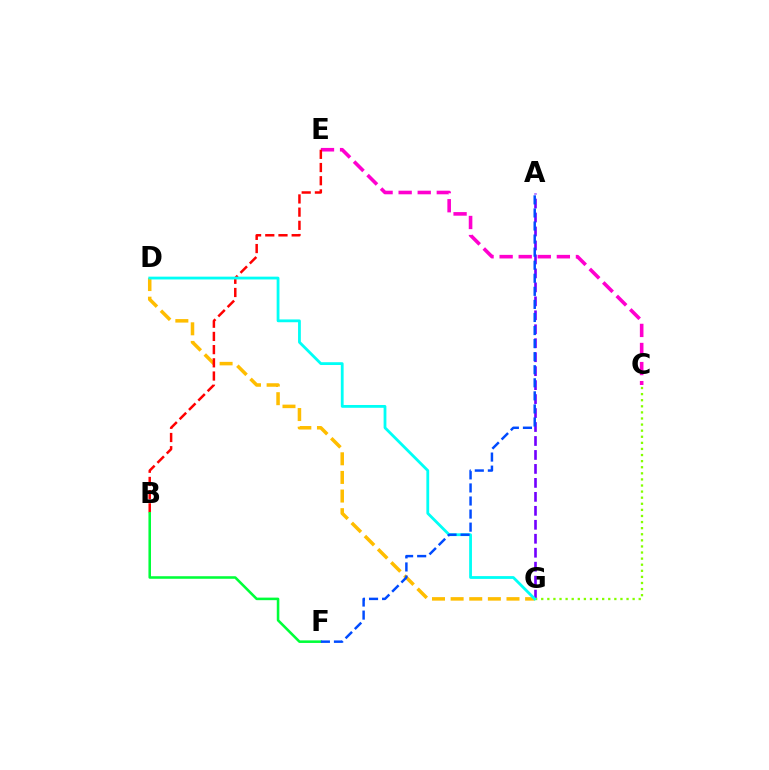{('A', 'G'): [{'color': '#7200ff', 'line_style': 'dashed', 'thickness': 1.9}], ('C', 'G'): [{'color': '#84ff00', 'line_style': 'dotted', 'thickness': 1.66}], ('C', 'E'): [{'color': '#ff00cf', 'line_style': 'dashed', 'thickness': 2.59}], ('D', 'G'): [{'color': '#ffbd00', 'line_style': 'dashed', 'thickness': 2.53}, {'color': '#00fff6', 'line_style': 'solid', 'thickness': 2.02}], ('B', 'E'): [{'color': '#ff0000', 'line_style': 'dashed', 'thickness': 1.79}], ('B', 'F'): [{'color': '#00ff39', 'line_style': 'solid', 'thickness': 1.84}], ('A', 'F'): [{'color': '#004bff', 'line_style': 'dashed', 'thickness': 1.77}]}